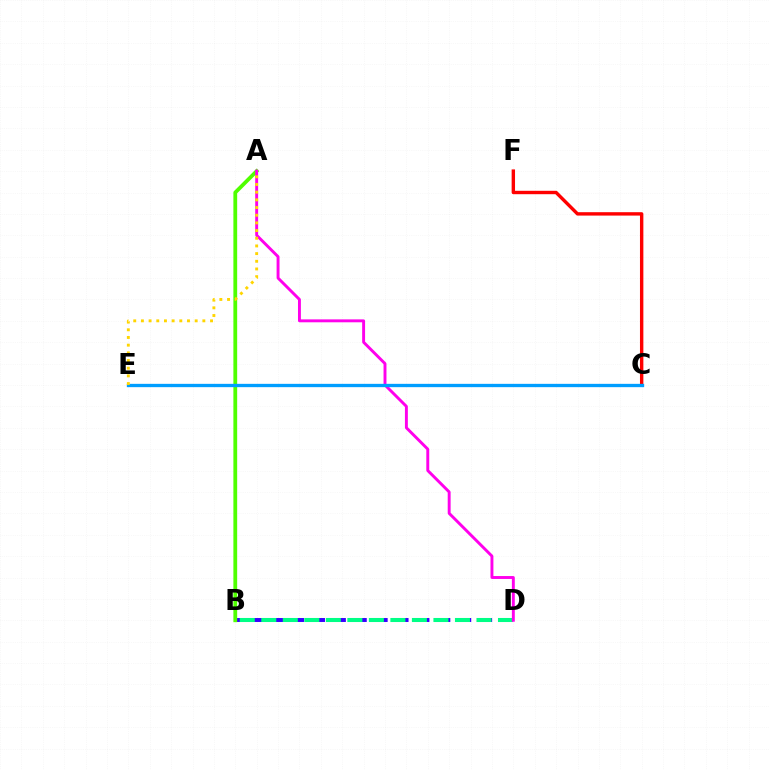{('B', 'D'): [{'color': '#3700ff', 'line_style': 'dashed', 'thickness': 2.84}, {'color': '#00ff86', 'line_style': 'dashed', 'thickness': 2.92}], ('A', 'B'): [{'color': '#4fff00', 'line_style': 'solid', 'thickness': 2.73}], ('A', 'D'): [{'color': '#ff00ed', 'line_style': 'solid', 'thickness': 2.1}], ('C', 'F'): [{'color': '#ff0000', 'line_style': 'solid', 'thickness': 2.45}], ('C', 'E'): [{'color': '#009eff', 'line_style': 'solid', 'thickness': 2.39}], ('A', 'E'): [{'color': '#ffd500', 'line_style': 'dotted', 'thickness': 2.09}]}